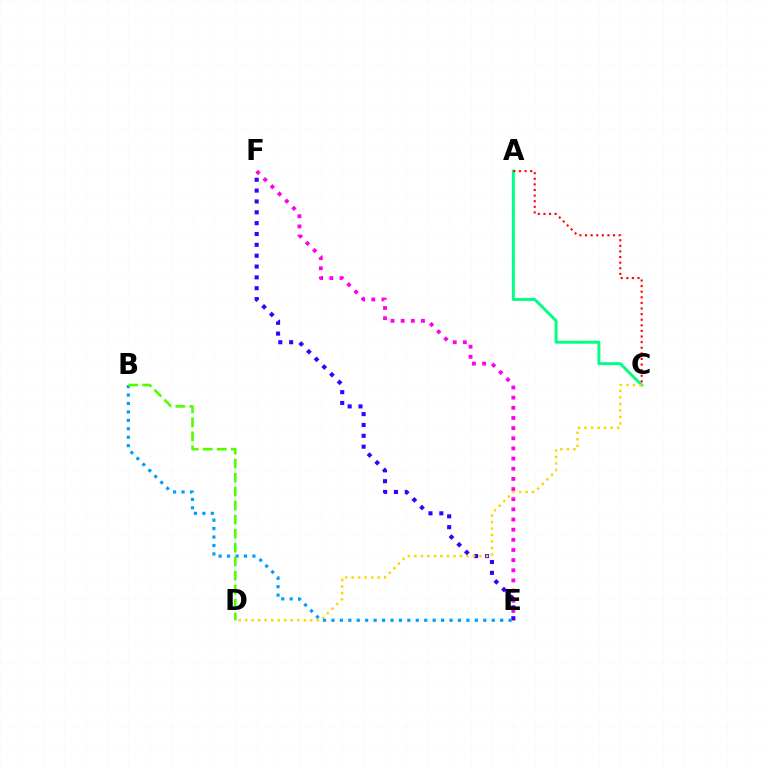{('A', 'C'): [{'color': '#00ff86', 'line_style': 'solid', 'thickness': 2.13}, {'color': '#ff0000', 'line_style': 'dotted', 'thickness': 1.52}], ('E', 'F'): [{'color': '#ff00ed', 'line_style': 'dotted', 'thickness': 2.76}, {'color': '#3700ff', 'line_style': 'dotted', 'thickness': 2.95}], ('C', 'D'): [{'color': '#ffd500', 'line_style': 'dotted', 'thickness': 1.77}], ('B', 'E'): [{'color': '#009eff', 'line_style': 'dotted', 'thickness': 2.29}], ('B', 'D'): [{'color': '#4fff00', 'line_style': 'dashed', 'thickness': 1.9}]}